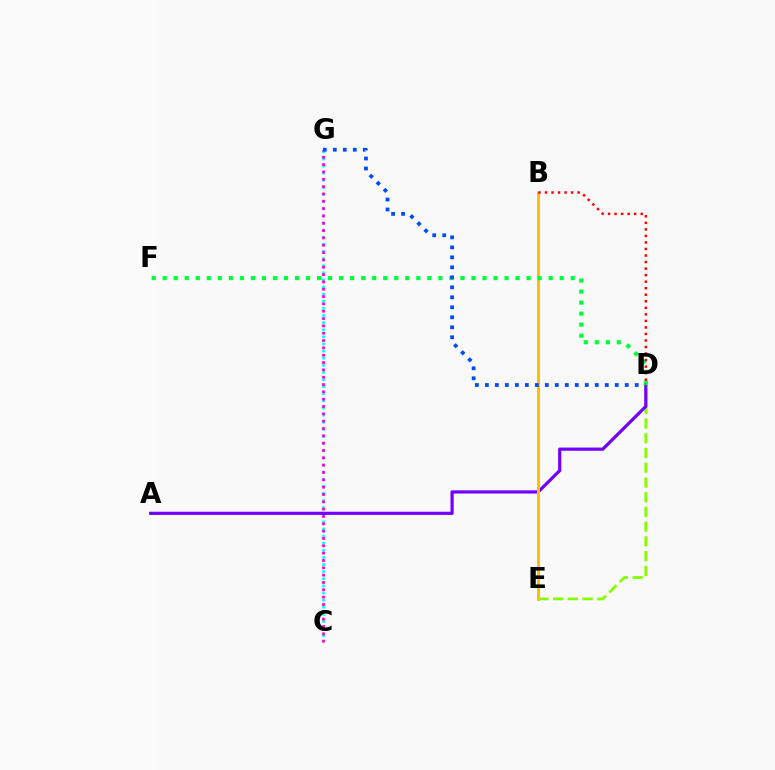{('C', 'G'): [{'color': '#00fff6', 'line_style': 'dotted', 'thickness': 1.93}, {'color': '#ff00cf', 'line_style': 'dotted', 'thickness': 1.99}], ('D', 'E'): [{'color': '#84ff00', 'line_style': 'dashed', 'thickness': 2.0}], ('A', 'D'): [{'color': '#7200ff', 'line_style': 'solid', 'thickness': 2.3}], ('B', 'E'): [{'color': '#ffbd00', 'line_style': 'solid', 'thickness': 2.09}], ('D', 'F'): [{'color': '#00ff39', 'line_style': 'dotted', 'thickness': 3.0}], ('B', 'D'): [{'color': '#ff0000', 'line_style': 'dotted', 'thickness': 1.78}], ('D', 'G'): [{'color': '#004bff', 'line_style': 'dotted', 'thickness': 2.71}]}